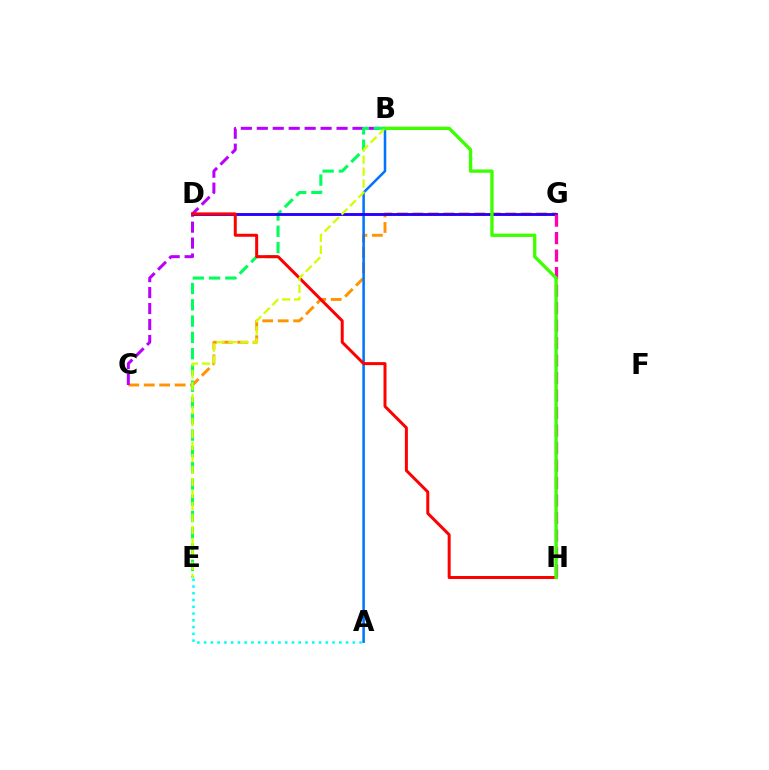{('C', 'G'): [{'color': '#ff9400', 'line_style': 'dashed', 'thickness': 2.1}], ('A', 'B'): [{'color': '#0074ff', 'line_style': 'solid', 'thickness': 1.83}], ('B', 'C'): [{'color': '#b900ff', 'line_style': 'dashed', 'thickness': 2.17}], ('B', 'E'): [{'color': '#00ff5c', 'line_style': 'dashed', 'thickness': 2.21}, {'color': '#d1ff00', 'line_style': 'dashed', 'thickness': 1.63}], ('D', 'G'): [{'color': '#2500ff', 'line_style': 'solid', 'thickness': 2.07}], ('D', 'H'): [{'color': '#ff0000', 'line_style': 'solid', 'thickness': 2.15}], ('G', 'H'): [{'color': '#ff00ac', 'line_style': 'dashed', 'thickness': 2.38}], ('A', 'E'): [{'color': '#00fff6', 'line_style': 'dotted', 'thickness': 1.84}], ('B', 'H'): [{'color': '#3dff00', 'line_style': 'solid', 'thickness': 2.4}]}